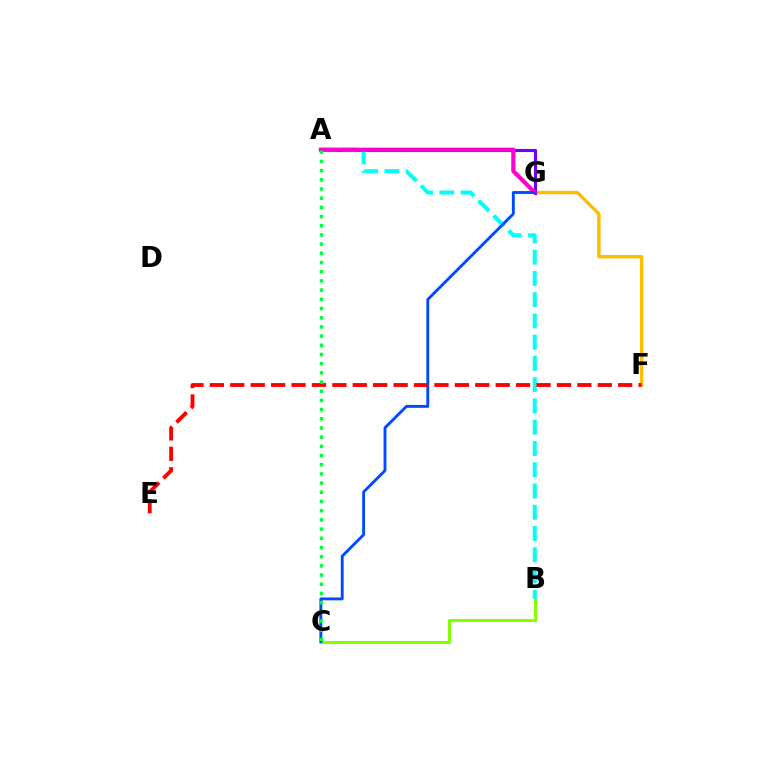{('F', 'G'): [{'color': '#ffbd00', 'line_style': 'solid', 'thickness': 2.46}], ('B', 'C'): [{'color': '#84ff00', 'line_style': 'solid', 'thickness': 2.21}], ('A', 'G'): [{'color': '#7200ff', 'line_style': 'solid', 'thickness': 2.25}, {'color': '#ff00cf', 'line_style': 'solid', 'thickness': 2.98}], ('A', 'B'): [{'color': '#00fff6', 'line_style': 'dashed', 'thickness': 2.89}], ('C', 'G'): [{'color': '#004bff', 'line_style': 'solid', 'thickness': 2.08}], ('E', 'F'): [{'color': '#ff0000', 'line_style': 'dashed', 'thickness': 2.77}], ('A', 'C'): [{'color': '#00ff39', 'line_style': 'dotted', 'thickness': 2.5}]}